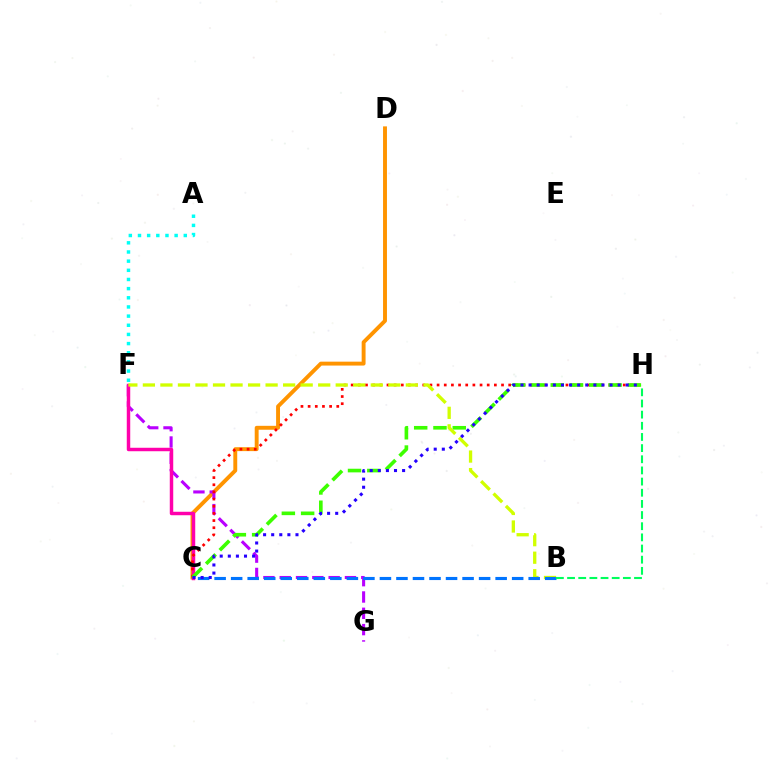{('C', 'D'): [{'color': '#ff9400', 'line_style': 'solid', 'thickness': 2.81}], ('F', 'G'): [{'color': '#b900ff', 'line_style': 'dashed', 'thickness': 2.22}], ('A', 'F'): [{'color': '#00fff6', 'line_style': 'dotted', 'thickness': 2.49}], ('C', 'F'): [{'color': '#ff00ac', 'line_style': 'solid', 'thickness': 2.49}], ('C', 'H'): [{'color': '#ff0000', 'line_style': 'dotted', 'thickness': 1.95}, {'color': '#3dff00', 'line_style': 'dashed', 'thickness': 2.62}, {'color': '#2500ff', 'line_style': 'dotted', 'thickness': 2.2}], ('B', 'F'): [{'color': '#d1ff00', 'line_style': 'dashed', 'thickness': 2.38}], ('B', 'C'): [{'color': '#0074ff', 'line_style': 'dashed', 'thickness': 2.25}], ('B', 'H'): [{'color': '#00ff5c', 'line_style': 'dashed', 'thickness': 1.52}]}